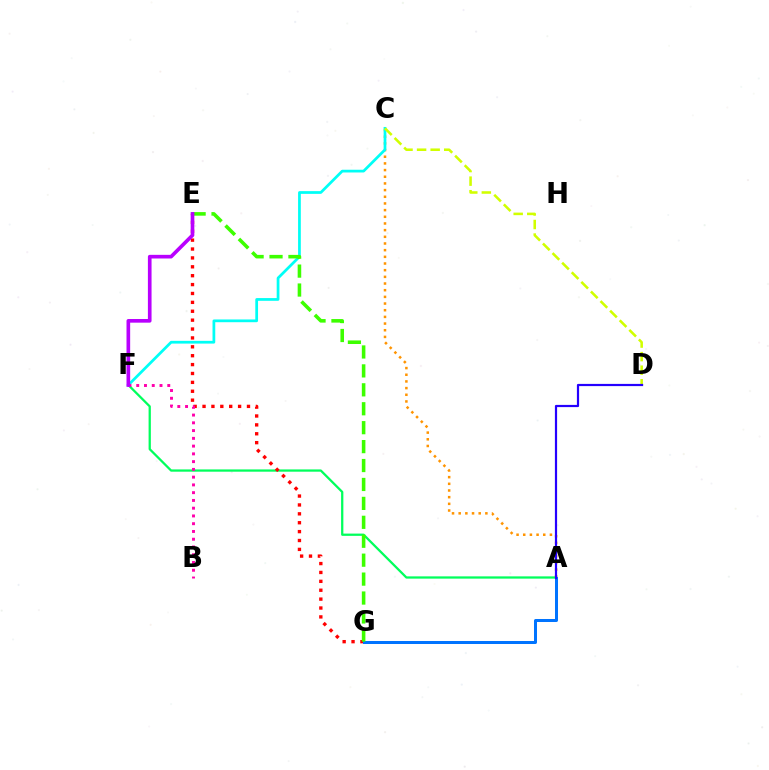{('A', 'C'): [{'color': '#ff9400', 'line_style': 'dotted', 'thickness': 1.81}], ('C', 'F'): [{'color': '#00fff6', 'line_style': 'solid', 'thickness': 1.97}], ('A', 'F'): [{'color': '#00ff5c', 'line_style': 'solid', 'thickness': 1.63}], ('E', 'G'): [{'color': '#ff0000', 'line_style': 'dotted', 'thickness': 2.42}, {'color': '#3dff00', 'line_style': 'dashed', 'thickness': 2.57}], ('A', 'G'): [{'color': '#0074ff', 'line_style': 'solid', 'thickness': 2.16}], ('C', 'D'): [{'color': '#d1ff00', 'line_style': 'dashed', 'thickness': 1.84}], ('A', 'D'): [{'color': '#2500ff', 'line_style': 'solid', 'thickness': 1.59}], ('B', 'F'): [{'color': '#ff00ac', 'line_style': 'dotted', 'thickness': 2.11}], ('E', 'F'): [{'color': '#b900ff', 'line_style': 'solid', 'thickness': 2.63}]}